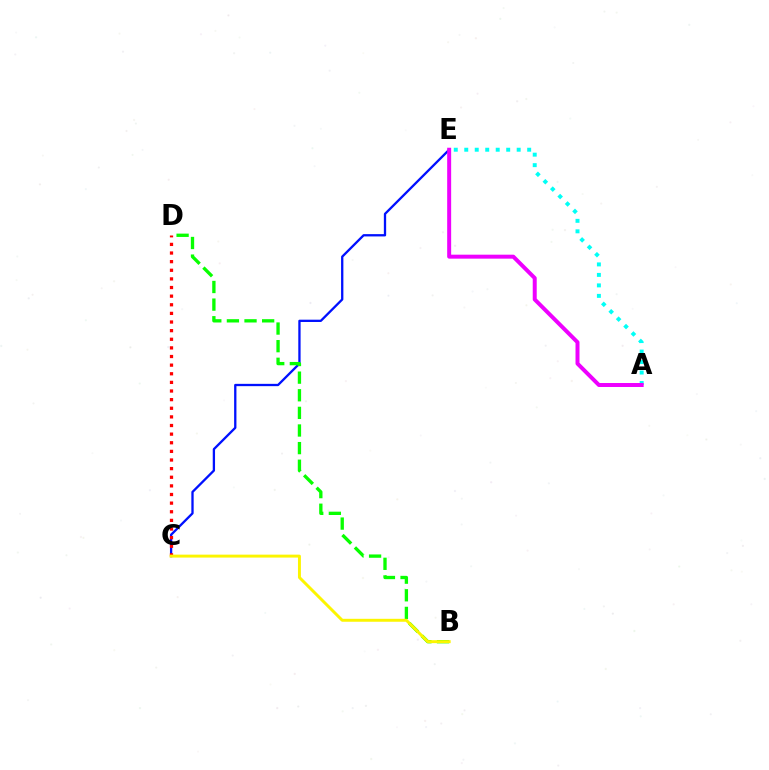{('C', 'E'): [{'color': '#0010ff', 'line_style': 'solid', 'thickness': 1.66}], ('A', 'E'): [{'color': '#00fff6', 'line_style': 'dotted', 'thickness': 2.85}, {'color': '#ee00ff', 'line_style': 'solid', 'thickness': 2.86}], ('C', 'D'): [{'color': '#ff0000', 'line_style': 'dotted', 'thickness': 2.34}], ('B', 'D'): [{'color': '#08ff00', 'line_style': 'dashed', 'thickness': 2.39}], ('B', 'C'): [{'color': '#fcf500', 'line_style': 'solid', 'thickness': 2.12}]}